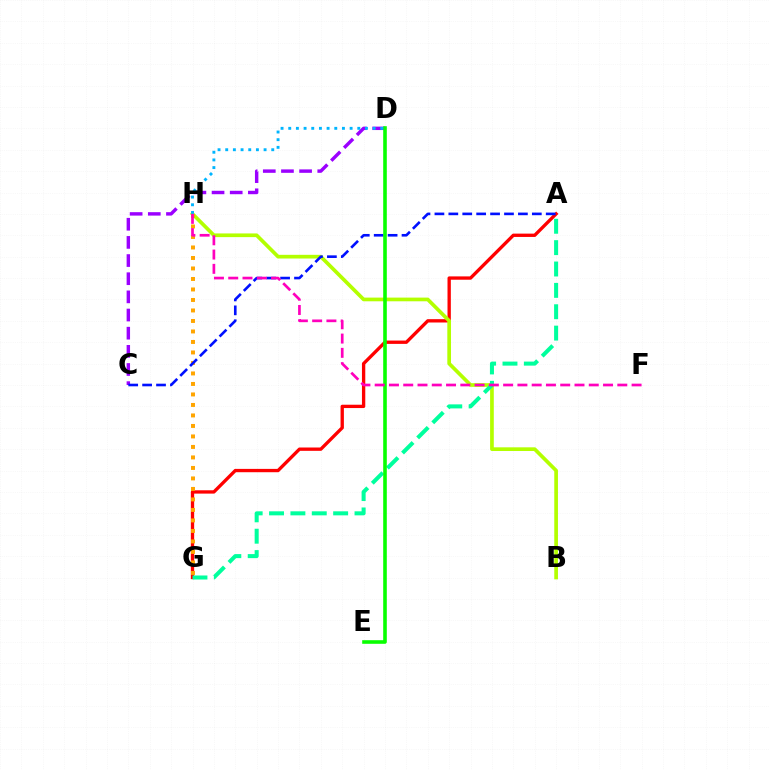{('A', 'G'): [{'color': '#ff0000', 'line_style': 'solid', 'thickness': 2.4}, {'color': '#00ff9d', 'line_style': 'dashed', 'thickness': 2.9}], ('B', 'H'): [{'color': '#b3ff00', 'line_style': 'solid', 'thickness': 2.66}], ('C', 'D'): [{'color': '#9b00ff', 'line_style': 'dashed', 'thickness': 2.47}], ('G', 'H'): [{'color': '#ffa500', 'line_style': 'dotted', 'thickness': 2.85}], ('A', 'C'): [{'color': '#0010ff', 'line_style': 'dashed', 'thickness': 1.89}], ('D', 'E'): [{'color': '#08ff00', 'line_style': 'solid', 'thickness': 2.59}], ('D', 'H'): [{'color': '#00b5ff', 'line_style': 'dotted', 'thickness': 2.08}], ('F', 'H'): [{'color': '#ff00bd', 'line_style': 'dashed', 'thickness': 1.94}]}